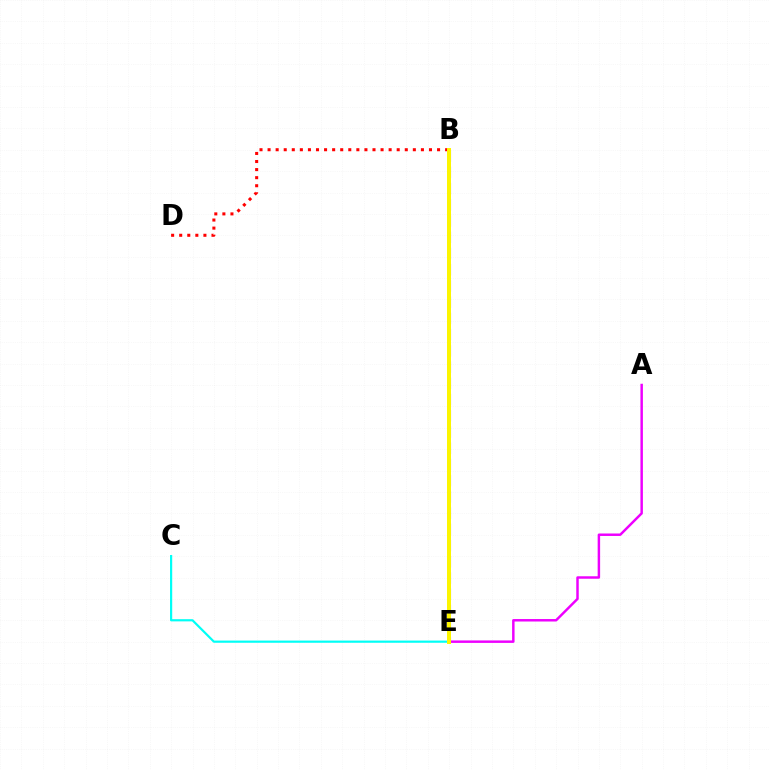{('A', 'E'): [{'color': '#ee00ff', 'line_style': 'solid', 'thickness': 1.78}], ('B', 'E'): [{'color': '#0010ff', 'line_style': 'dashed', 'thickness': 2.2}, {'color': '#08ff00', 'line_style': 'solid', 'thickness': 1.87}, {'color': '#fcf500', 'line_style': 'solid', 'thickness': 2.87}], ('B', 'D'): [{'color': '#ff0000', 'line_style': 'dotted', 'thickness': 2.19}], ('C', 'E'): [{'color': '#00fff6', 'line_style': 'solid', 'thickness': 1.58}]}